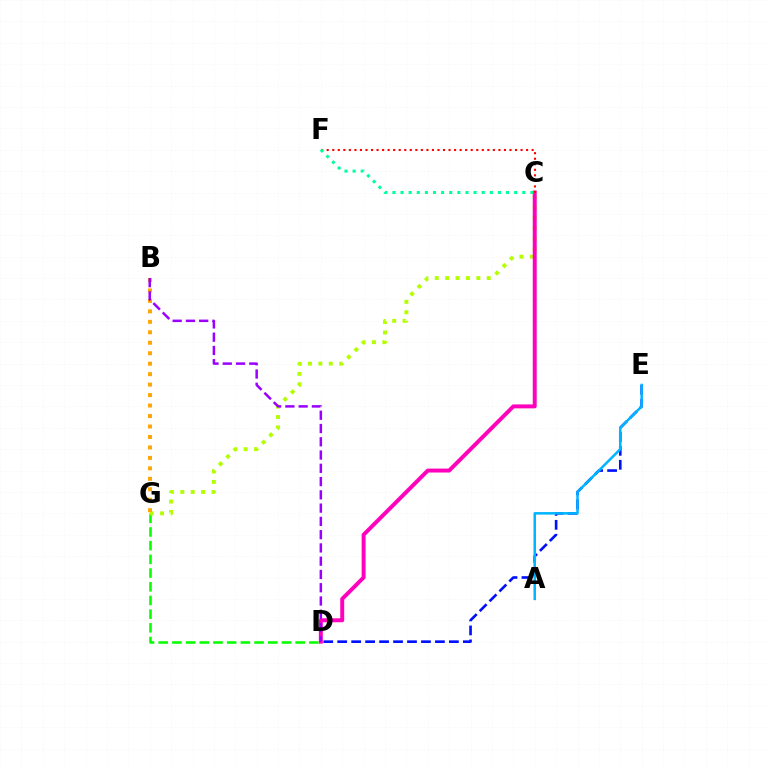{('D', 'E'): [{'color': '#0010ff', 'line_style': 'dashed', 'thickness': 1.9}], ('D', 'G'): [{'color': '#08ff00', 'line_style': 'dashed', 'thickness': 1.86}], ('A', 'E'): [{'color': '#00b5ff', 'line_style': 'solid', 'thickness': 1.81}], ('C', 'G'): [{'color': '#b3ff00', 'line_style': 'dotted', 'thickness': 2.83}], ('B', 'G'): [{'color': '#ffa500', 'line_style': 'dotted', 'thickness': 2.84}], ('C', 'D'): [{'color': '#ff00bd', 'line_style': 'solid', 'thickness': 2.84}], ('C', 'F'): [{'color': '#ff0000', 'line_style': 'dotted', 'thickness': 1.5}, {'color': '#00ff9d', 'line_style': 'dotted', 'thickness': 2.21}], ('B', 'D'): [{'color': '#9b00ff', 'line_style': 'dashed', 'thickness': 1.8}]}